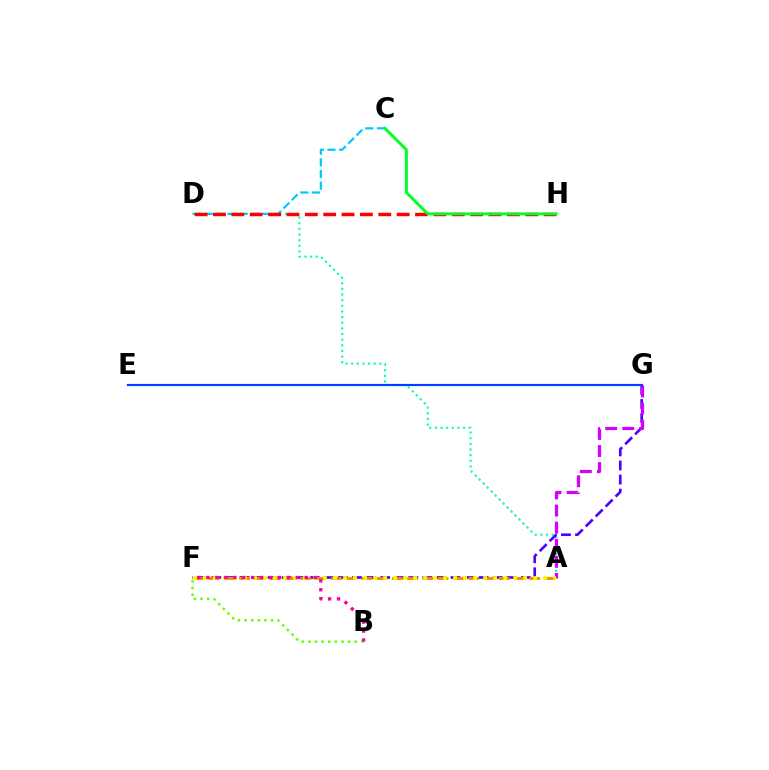{('A', 'D'): [{'color': '#00ffaf', 'line_style': 'dotted', 'thickness': 1.53}], ('C', 'D'): [{'color': '#00c7ff', 'line_style': 'dashed', 'thickness': 1.58}], ('D', 'H'): [{'color': '#ff0000', 'line_style': 'dashed', 'thickness': 2.5}], ('F', 'G'): [{'color': '#4f00ff', 'line_style': 'dashed', 'thickness': 1.91}], ('A', 'G'): [{'color': '#d600ff', 'line_style': 'dashed', 'thickness': 2.32}], ('A', 'F'): [{'color': '#ff8800', 'line_style': 'dashed', 'thickness': 2.07}, {'color': '#eeff00', 'line_style': 'dotted', 'thickness': 2.72}], ('B', 'F'): [{'color': '#66ff00', 'line_style': 'dotted', 'thickness': 1.8}, {'color': '#ff00a0', 'line_style': 'dotted', 'thickness': 2.43}], ('E', 'G'): [{'color': '#003fff', 'line_style': 'solid', 'thickness': 1.55}], ('C', 'H'): [{'color': '#00ff27', 'line_style': 'solid', 'thickness': 2.11}]}